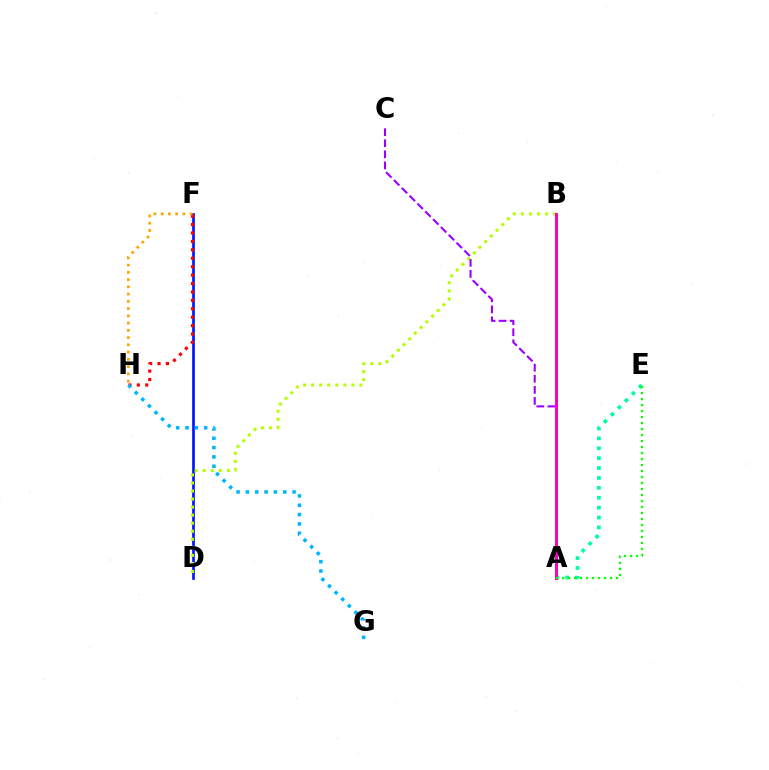{('D', 'F'): [{'color': '#0010ff', 'line_style': 'solid', 'thickness': 1.91}], ('F', 'H'): [{'color': '#ff0000', 'line_style': 'dotted', 'thickness': 2.29}, {'color': '#ffa500', 'line_style': 'dotted', 'thickness': 1.97}], ('A', 'E'): [{'color': '#00ff9d', 'line_style': 'dotted', 'thickness': 2.69}, {'color': '#08ff00', 'line_style': 'dotted', 'thickness': 1.63}], ('B', 'D'): [{'color': '#b3ff00', 'line_style': 'dotted', 'thickness': 2.19}], ('G', 'H'): [{'color': '#00b5ff', 'line_style': 'dotted', 'thickness': 2.54}], ('A', 'C'): [{'color': '#9b00ff', 'line_style': 'dashed', 'thickness': 1.5}], ('A', 'B'): [{'color': '#ff00bd', 'line_style': 'solid', 'thickness': 2.14}]}